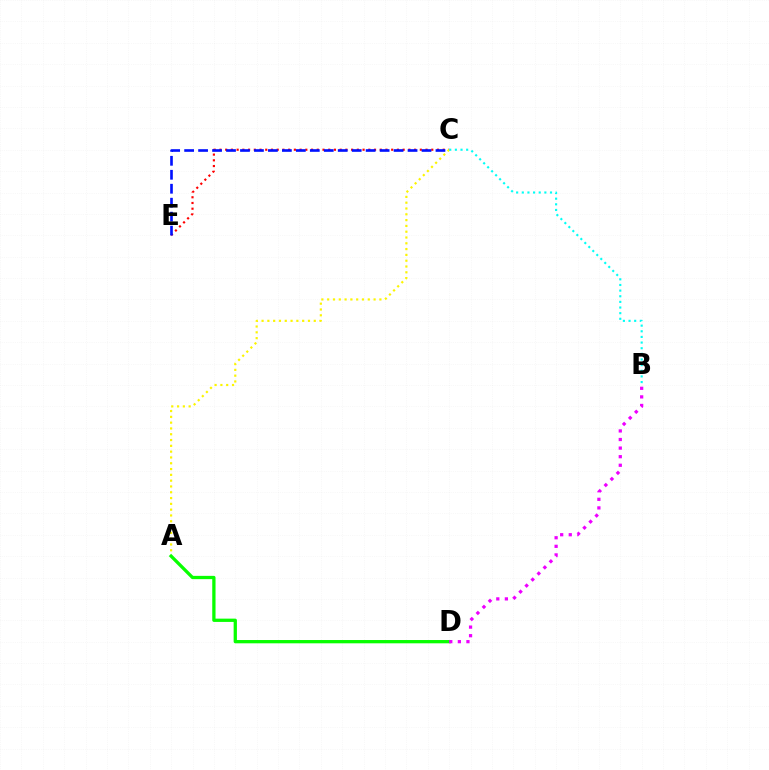{('C', 'E'): [{'color': '#ff0000', 'line_style': 'dotted', 'thickness': 1.56}, {'color': '#0010ff', 'line_style': 'dashed', 'thickness': 1.9}], ('A', 'C'): [{'color': '#fcf500', 'line_style': 'dotted', 'thickness': 1.58}], ('A', 'D'): [{'color': '#08ff00', 'line_style': 'solid', 'thickness': 2.36}], ('B', 'D'): [{'color': '#ee00ff', 'line_style': 'dotted', 'thickness': 2.33}], ('B', 'C'): [{'color': '#00fff6', 'line_style': 'dotted', 'thickness': 1.53}]}